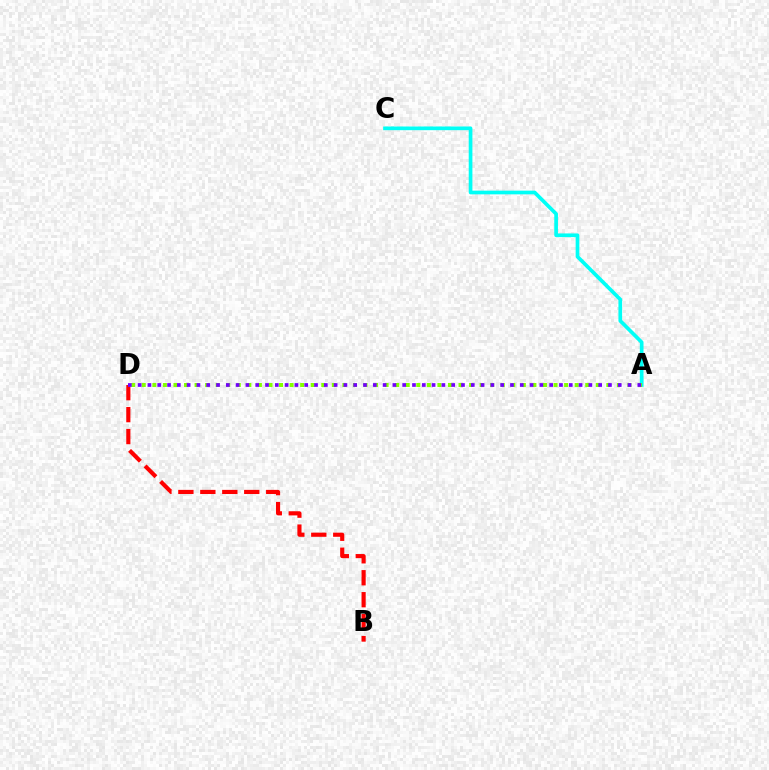{('A', 'C'): [{'color': '#00fff6', 'line_style': 'solid', 'thickness': 2.66}], ('B', 'D'): [{'color': '#ff0000', 'line_style': 'dashed', 'thickness': 2.98}], ('A', 'D'): [{'color': '#84ff00', 'line_style': 'dotted', 'thickness': 2.87}, {'color': '#7200ff', 'line_style': 'dotted', 'thickness': 2.66}]}